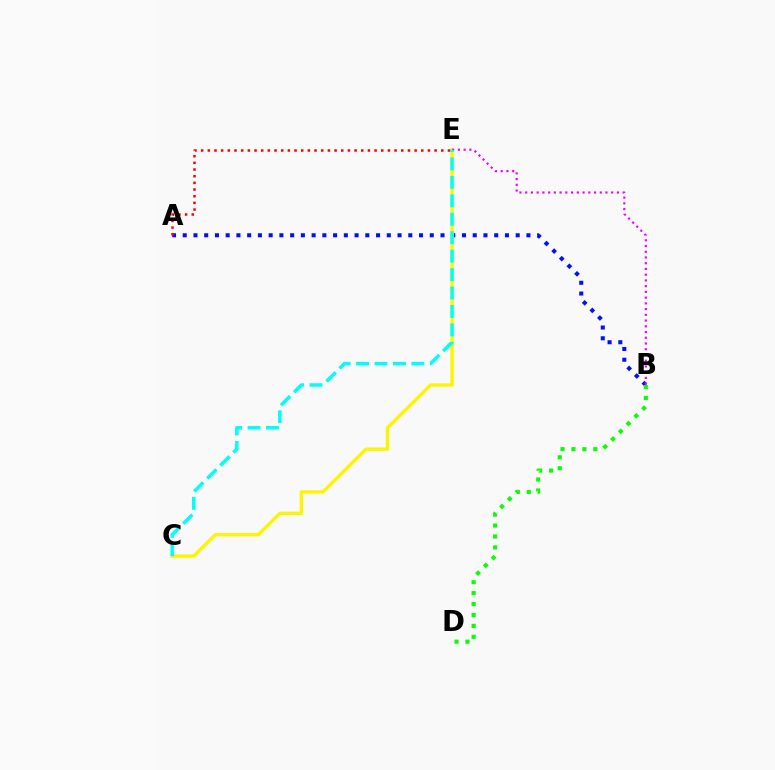{('A', 'B'): [{'color': '#0010ff', 'line_style': 'dotted', 'thickness': 2.92}], ('C', 'E'): [{'color': '#fcf500', 'line_style': 'solid', 'thickness': 2.42}, {'color': '#00fff6', 'line_style': 'dashed', 'thickness': 2.51}], ('B', 'D'): [{'color': '#08ff00', 'line_style': 'dotted', 'thickness': 2.97}], ('A', 'E'): [{'color': '#ff0000', 'line_style': 'dotted', 'thickness': 1.81}], ('B', 'E'): [{'color': '#ee00ff', 'line_style': 'dotted', 'thickness': 1.56}]}